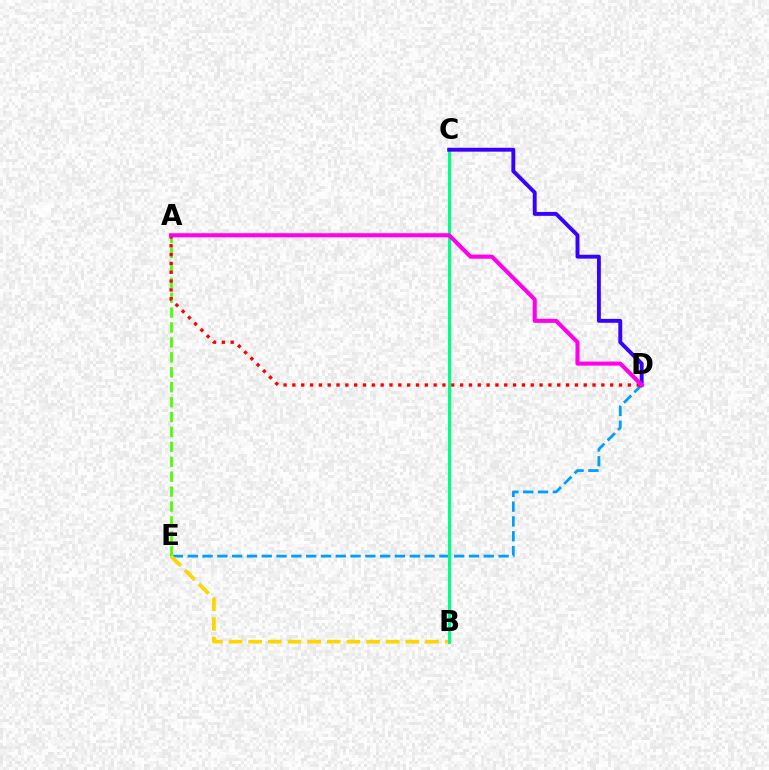{('D', 'E'): [{'color': '#009eff', 'line_style': 'dashed', 'thickness': 2.01}], ('A', 'E'): [{'color': '#4fff00', 'line_style': 'dashed', 'thickness': 2.03}], ('B', 'E'): [{'color': '#ffd500', 'line_style': 'dashed', 'thickness': 2.67}], ('B', 'C'): [{'color': '#00ff86', 'line_style': 'solid', 'thickness': 2.23}], ('A', 'D'): [{'color': '#ff0000', 'line_style': 'dotted', 'thickness': 2.4}, {'color': '#ff00ed', 'line_style': 'solid', 'thickness': 2.94}], ('C', 'D'): [{'color': '#3700ff', 'line_style': 'solid', 'thickness': 2.8}]}